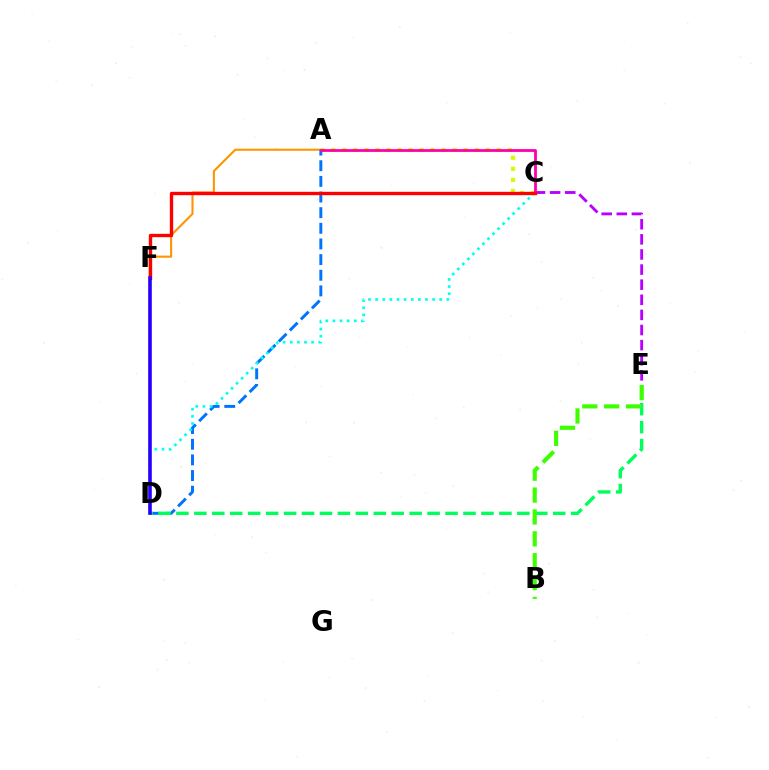{('C', 'E'): [{'color': '#b900ff', 'line_style': 'dashed', 'thickness': 2.05}], ('A', 'D'): [{'color': '#ff9400', 'line_style': 'solid', 'thickness': 1.51}, {'color': '#0074ff', 'line_style': 'dashed', 'thickness': 2.13}], ('A', 'C'): [{'color': '#d1ff00', 'line_style': 'dotted', 'thickness': 3.0}, {'color': '#ff00ac', 'line_style': 'solid', 'thickness': 2.01}], ('D', 'E'): [{'color': '#00ff5c', 'line_style': 'dashed', 'thickness': 2.44}], ('C', 'D'): [{'color': '#00fff6', 'line_style': 'dotted', 'thickness': 1.93}], ('B', 'E'): [{'color': '#3dff00', 'line_style': 'dashed', 'thickness': 2.97}], ('C', 'F'): [{'color': '#ff0000', 'line_style': 'solid', 'thickness': 2.42}], ('D', 'F'): [{'color': '#2500ff', 'line_style': 'solid', 'thickness': 2.58}]}